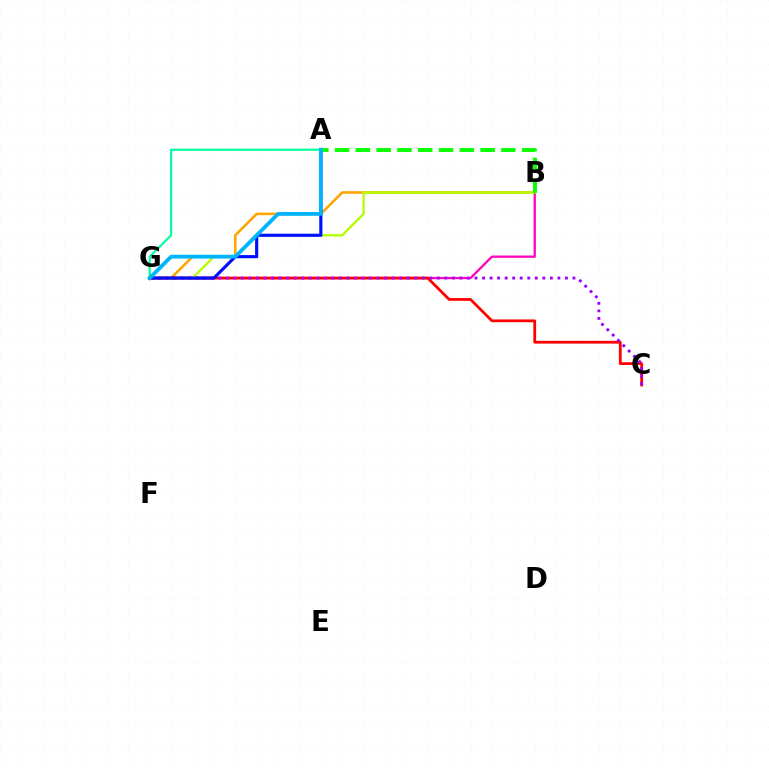{('B', 'G'): [{'color': '#ffa500', 'line_style': 'solid', 'thickness': 1.86}, {'color': '#ff00bd', 'line_style': 'solid', 'thickness': 1.64}, {'color': '#b3ff00', 'line_style': 'solid', 'thickness': 1.67}], ('C', 'G'): [{'color': '#ff0000', 'line_style': 'solid', 'thickness': 2.0}, {'color': '#9b00ff', 'line_style': 'dotted', 'thickness': 2.05}], ('A', 'B'): [{'color': '#08ff00', 'line_style': 'dashed', 'thickness': 2.82}], ('A', 'G'): [{'color': '#0010ff', 'line_style': 'solid', 'thickness': 2.27}, {'color': '#00ff9d', 'line_style': 'solid', 'thickness': 1.57}, {'color': '#00b5ff', 'line_style': 'solid', 'thickness': 2.74}]}